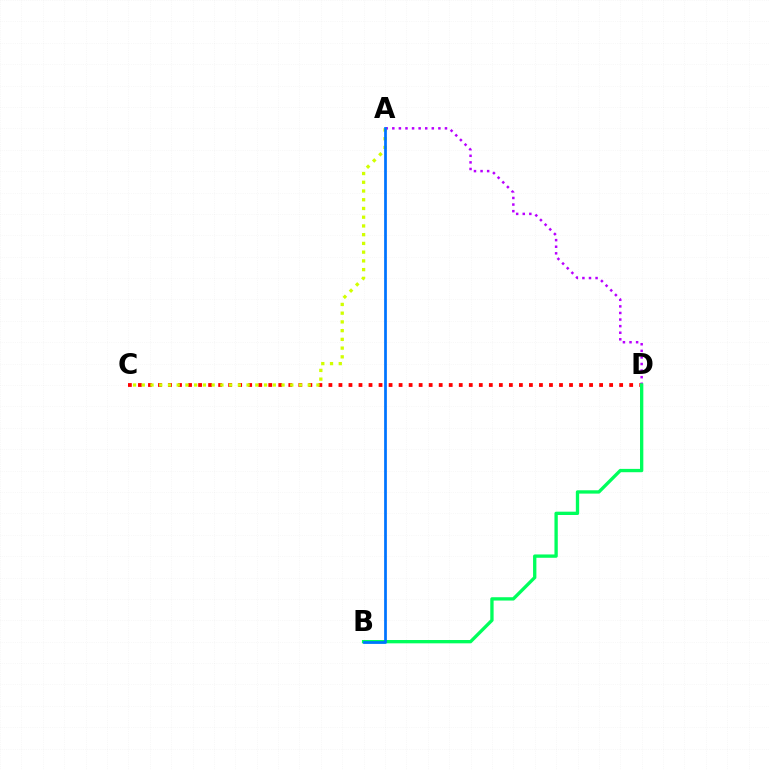{('C', 'D'): [{'color': '#ff0000', 'line_style': 'dotted', 'thickness': 2.72}], ('A', 'D'): [{'color': '#b900ff', 'line_style': 'dotted', 'thickness': 1.79}], ('A', 'C'): [{'color': '#d1ff00', 'line_style': 'dotted', 'thickness': 2.37}], ('B', 'D'): [{'color': '#00ff5c', 'line_style': 'solid', 'thickness': 2.4}], ('A', 'B'): [{'color': '#0074ff', 'line_style': 'solid', 'thickness': 1.98}]}